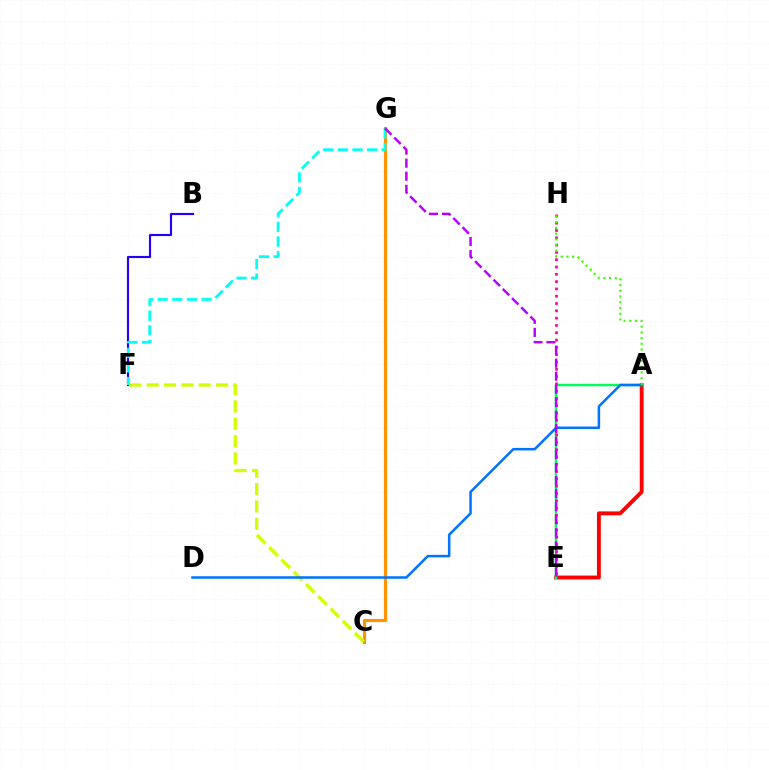{('A', 'E'): [{'color': '#ff0000', 'line_style': 'solid', 'thickness': 2.78}, {'color': '#00ff5c', 'line_style': 'solid', 'thickness': 1.79}], ('C', 'G'): [{'color': '#ff9400', 'line_style': 'solid', 'thickness': 2.27}], ('B', 'F'): [{'color': '#2500ff', 'line_style': 'solid', 'thickness': 1.54}], ('C', 'F'): [{'color': '#d1ff00', 'line_style': 'dashed', 'thickness': 2.36}], ('A', 'D'): [{'color': '#0074ff', 'line_style': 'solid', 'thickness': 1.81}], ('F', 'G'): [{'color': '#00fff6', 'line_style': 'dashed', 'thickness': 1.99}], ('E', 'H'): [{'color': '#ff00ac', 'line_style': 'dotted', 'thickness': 1.98}], ('A', 'H'): [{'color': '#3dff00', 'line_style': 'dotted', 'thickness': 1.56}], ('E', 'G'): [{'color': '#b900ff', 'line_style': 'dashed', 'thickness': 1.77}]}